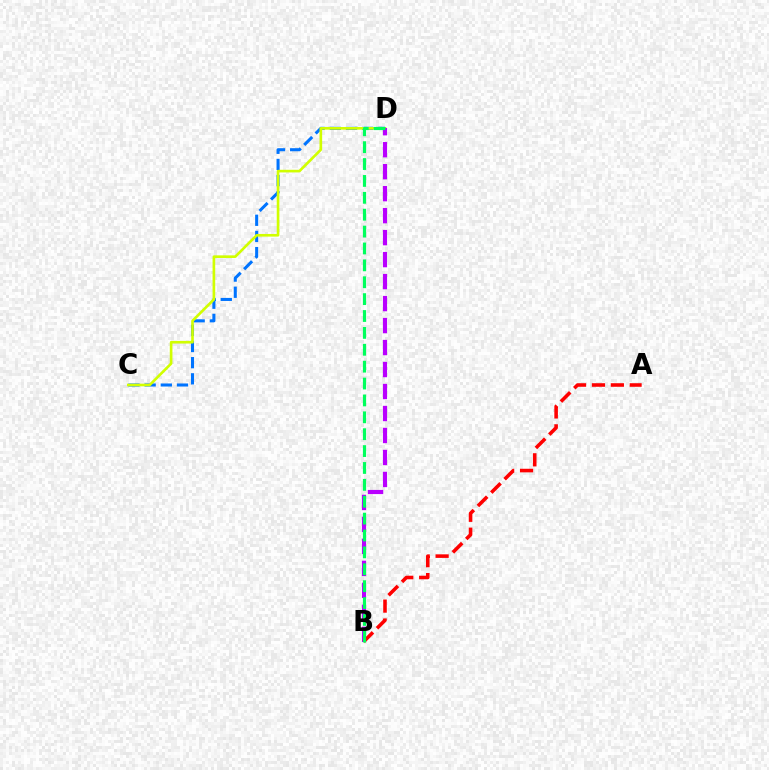{('C', 'D'): [{'color': '#0074ff', 'line_style': 'dashed', 'thickness': 2.2}, {'color': '#d1ff00', 'line_style': 'solid', 'thickness': 1.9}], ('B', 'D'): [{'color': '#b900ff', 'line_style': 'dashed', 'thickness': 2.99}, {'color': '#00ff5c', 'line_style': 'dashed', 'thickness': 2.29}], ('A', 'B'): [{'color': '#ff0000', 'line_style': 'dashed', 'thickness': 2.57}]}